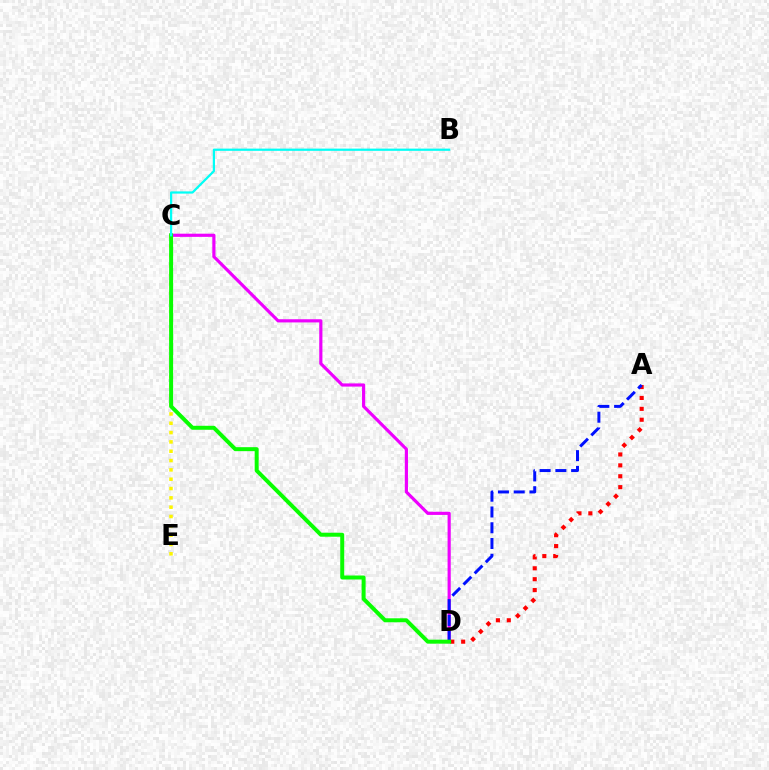{('C', 'D'): [{'color': '#ee00ff', 'line_style': 'solid', 'thickness': 2.28}, {'color': '#08ff00', 'line_style': 'solid', 'thickness': 2.87}], ('A', 'D'): [{'color': '#ff0000', 'line_style': 'dotted', 'thickness': 2.96}, {'color': '#0010ff', 'line_style': 'dashed', 'thickness': 2.14}], ('C', 'E'): [{'color': '#fcf500', 'line_style': 'dotted', 'thickness': 2.53}], ('B', 'C'): [{'color': '#00fff6', 'line_style': 'solid', 'thickness': 1.6}]}